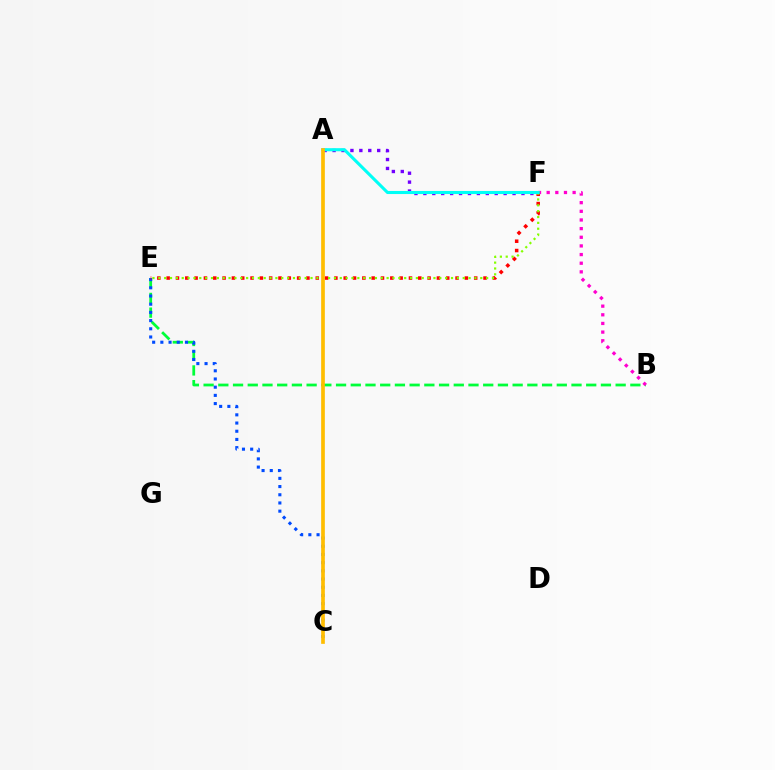{('B', 'E'): [{'color': '#00ff39', 'line_style': 'dashed', 'thickness': 2.0}], ('C', 'E'): [{'color': '#004bff', 'line_style': 'dotted', 'thickness': 2.23}], ('B', 'F'): [{'color': '#ff00cf', 'line_style': 'dotted', 'thickness': 2.35}], ('E', 'F'): [{'color': '#ff0000', 'line_style': 'dotted', 'thickness': 2.53}, {'color': '#84ff00', 'line_style': 'dotted', 'thickness': 1.59}], ('A', 'F'): [{'color': '#7200ff', 'line_style': 'dotted', 'thickness': 2.42}, {'color': '#00fff6', 'line_style': 'solid', 'thickness': 2.22}], ('A', 'C'): [{'color': '#ffbd00', 'line_style': 'solid', 'thickness': 2.66}]}